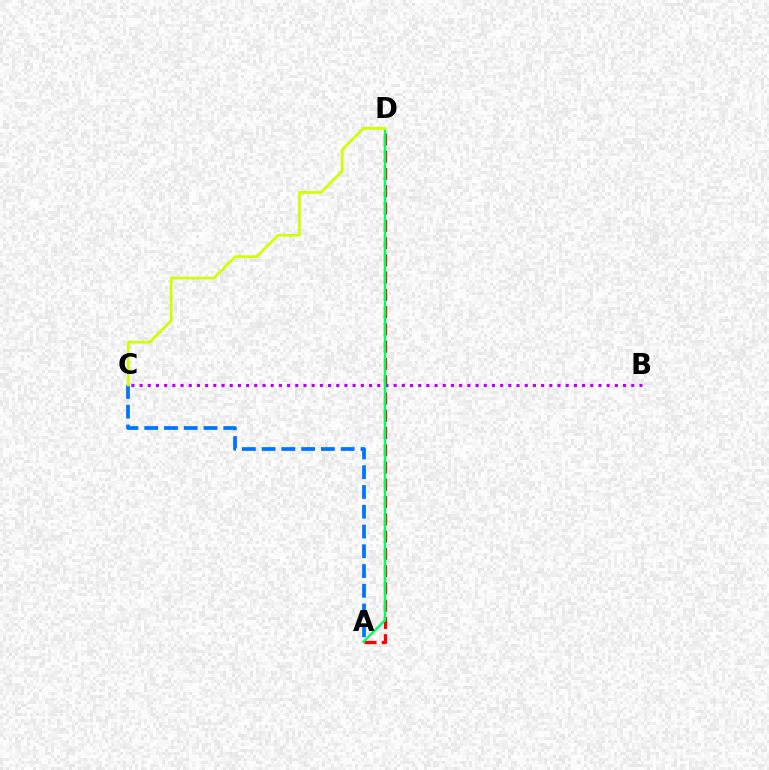{('A', 'D'): [{'color': '#ff0000', 'line_style': 'dashed', 'thickness': 2.35}, {'color': '#00ff5c', 'line_style': 'solid', 'thickness': 1.74}], ('B', 'C'): [{'color': '#b900ff', 'line_style': 'dotted', 'thickness': 2.23}], ('A', 'C'): [{'color': '#0074ff', 'line_style': 'dashed', 'thickness': 2.69}], ('C', 'D'): [{'color': '#d1ff00', 'line_style': 'solid', 'thickness': 1.96}]}